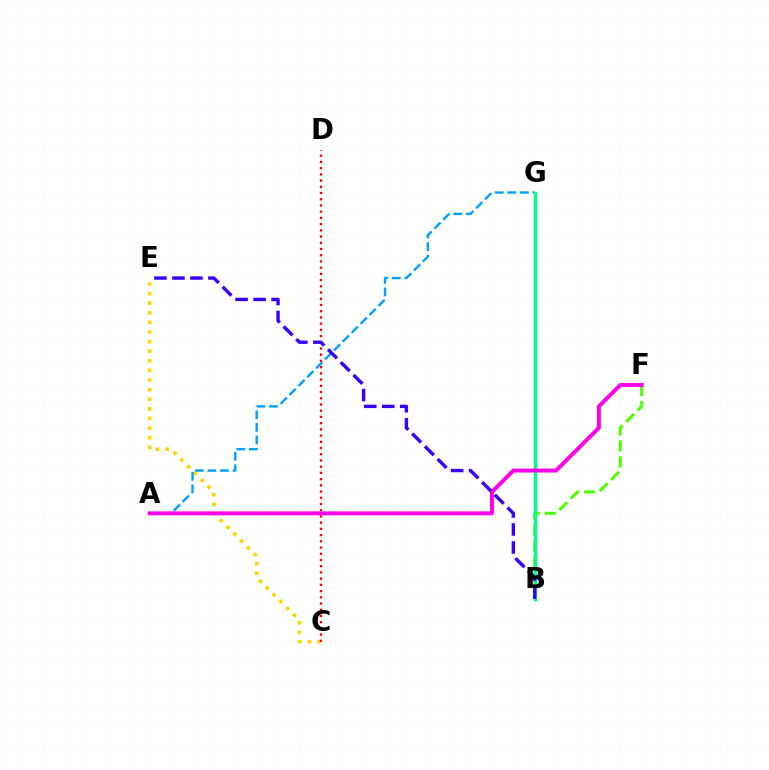{('C', 'E'): [{'color': '#ffd500', 'line_style': 'dotted', 'thickness': 2.61}], ('C', 'D'): [{'color': '#ff0000', 'line_style': 'dotted', 'thickness': 1.69}], ('B', 'F'): [{'color': '#4fff00', 'line_style': 'dashed', 'thickness': 2.18}], ('A', 'G'): [{'color': '#009eff', 'line_style': 'dashed', 'thickness': 1.71}], ('B', 'G'): [{'color': '#00ff86', 'line_style': 'solid', 'thickness': 2.48}], ('A', 'F'): [{'color': '#ff00ed', 'line_style': 'solid', 'thickness': 2.85}], ('B', 'E'): [{'color': '#3700ff', 'line_style': 'dashed', 'thickness': 2.45}]}